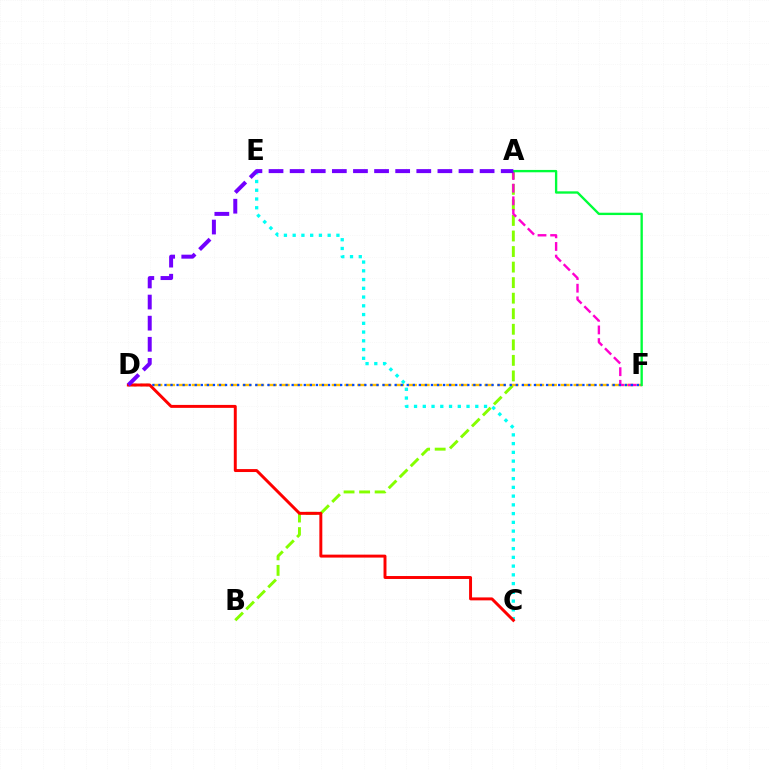{('D', 'F'): [{'color': '#ffbd00', 'line_style': 'dashed', 'thickness': 1.73}, {'color': '#004bff', 'line_style': 'dotted', 'thickness': 1.65}], ('A', 'B'): [{'color': '#84ff00', 'line_style': 'dashed', 'thickness': 2.11}], ('A', 'F'): [{'color': '#ff00cf', 'line_style': 'dashed', 'thickness': 1.72}, {'color': '#00ff39', 'line_style': 'solid', 'thickness': 1.69}], ('C', 'E'): [{'color': '#00fff6', 'line_style': 'dotted', 'thickness': 2.38}], ('C', 'D'): [{'color': '#ff0000', 'line_style': 'solid', 'thickness': 2.12}], ('A', 'D'): [{'color': '#7200ff', 'line_style': 'dashed', 'thickness': 2.87}]}